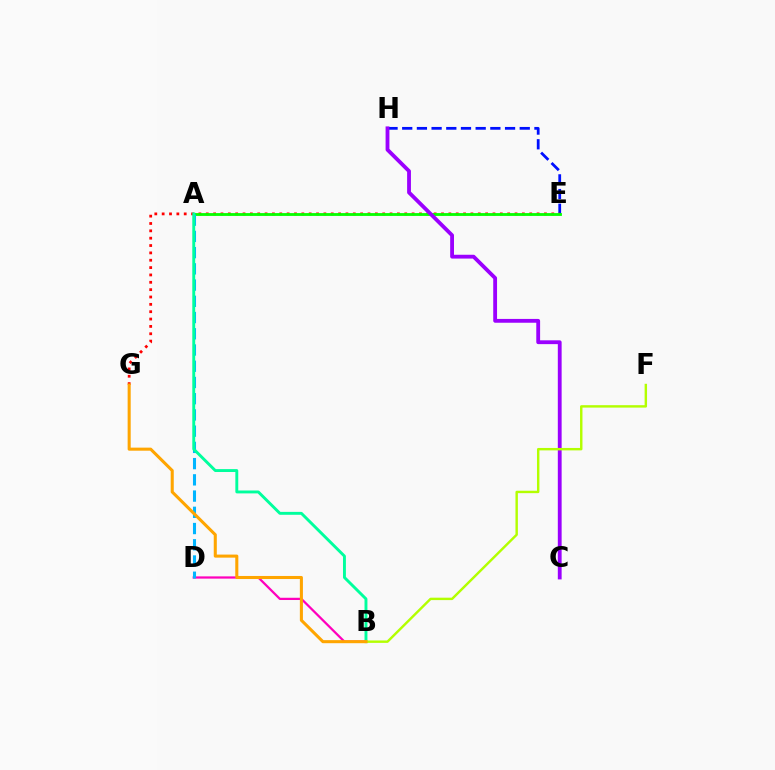{('E', 'H'): [{'color': '#0010ff', 'line_style': 'dashed', 'thickness': 2.0}], ('E', 'G'): [{'color': '#ff0000', 'line_style': 'dotted', 'thickness': 2.0}], ('A', 'E'): [{'color': '#08ff00', 'line_style': 'solid', 'thickness': 2.03}], ('B', 'D'): [{'color': '#ff00bd', 'line_style': 'solid', 'thickness': 1.61}], ('A', 'D'): [{'color': '#00b5ff', 'line_style': 'dashed', 'thickness': 2.2}], ('C', 'H'): [{'color': '#9b00ff', 'line_style': 'solid', 'thickness': 2.75}], ('A', 'B'): [{'color': '#00ff9d', 'line_style': 'solid', 'thickness': 2.09}], ('B', 'F'): [{'color': '#b3ff00', 'line_style': 'solid', 'thickness': 1.74}], ('B', 'G'): [{'color': '#ffa500', 'line_style': 'solid', 'thickness': 2.2}]}